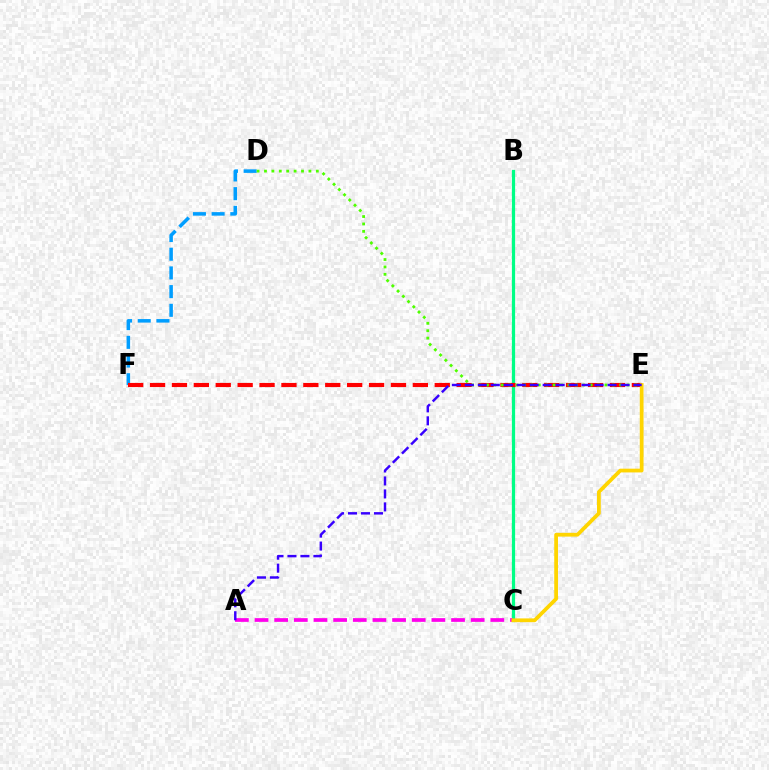{('D', 'F'): [{'color': '#009eff', 'line_style': 'dashed', 'thickness': 2.54}], ('B', 'C'): [{'color': '#00ff86', 'line_style': 'solid', 'thickness': 2.33}], ('E', 'F'): [{'color': '#ff0000', 'line_style': 'dashed', 'thickness': 2.98}], ('D', 'E'): [{'color': '#4fff00', 'line_style': 'dotted', 'thickness': 2.01}], ('A', 'C'): [{'color': '#ff00ed', 'line_style': 'dashed', 'thickness': 2.67}], ('C', 'E'): [{'color': '#ffd500', 'line_style': 'solid', 'thickness': 2.7}], ('A', 'E'): [{'color': '#3700ff', 'line_style': 'dashed', 'thickness': 1.76}]}